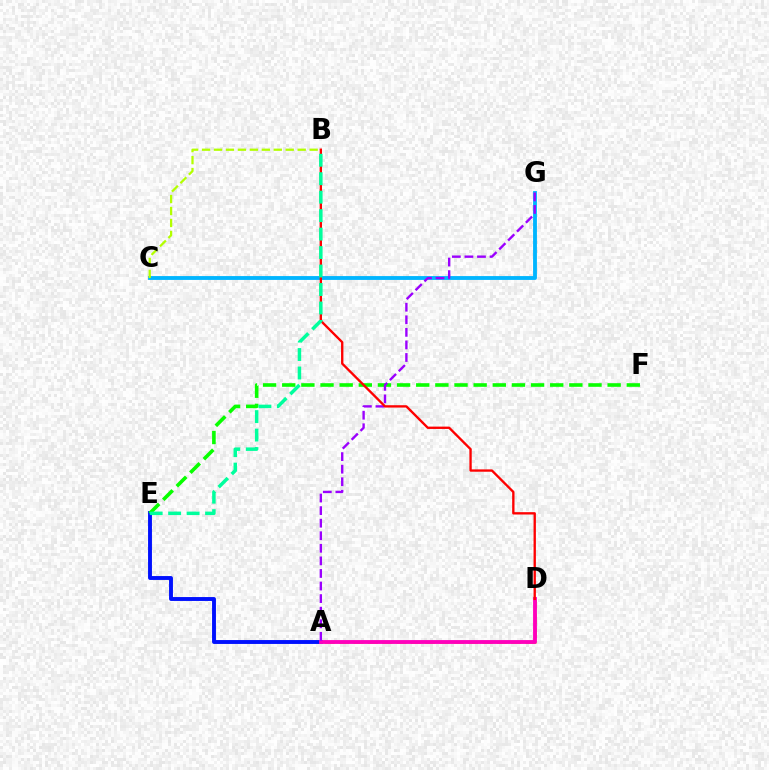{('A', 'D'): [{'color': '#ffa500', 'line_style': 'dashed', 'thickness': 1.95}, {'color': '#ff00bd', 'line_style': 'solid', 'thickness': 2.77}], ('A', 'E'): [{'color': '#0010ff', 'line_style': 'solid', 'thickness': 2.8}], ('E', 'F'): [{'color': '#08ff00', 'line_style': 'dashed', 'thickness': 2.6}], ('C', 'G'): [{'color': '#00b5ff', 'line_style': 'solid', 'thickness': 2.76}], ('A', 'G'): [{'color': '#9b00ff', 'line_style': 'dashed', 'thickness': 1.71}], ('B', 'C'): [{'color': '#b3ff00', 'line_style': 'dashed', 'thickness': 1.62}], ('B', 'D'): [{'color': '#ff0000', 'line_style': 'solid', 'thickness': 1.69}], ('B', 'E'): [{'color': '#00ff9d', 'line_style': 'dashed', 'thickness': 2.51}]}